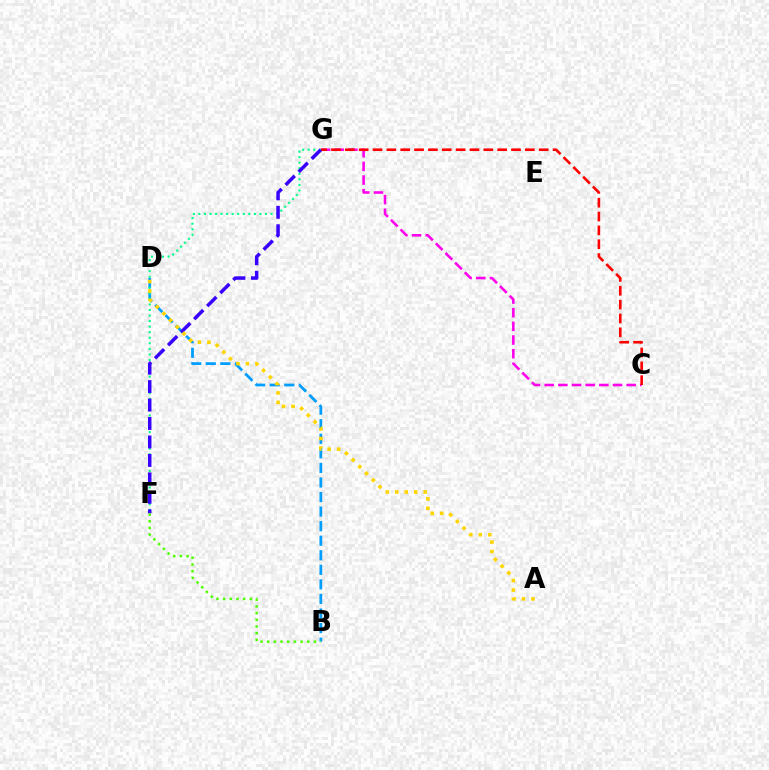{('B', 'D'): [{'color': '#009eff', 'line_style': 'dashed', 'thickness': 1.98}], ('C', 'G'): [{'color': '#ff00ed', 'line_style': 'dashed', 'thickness': 1.86}, {'color': '#ff0000', 'line_style': 'dashed', 'thickness': 1.88}], ('F', 'G'): [{'color': '#00ff86', 'line_style': 'dotted', 'thickness': 1.51}, {'color': '#3700ff', 'line_style': 'dashed', 'thickness': 2.51}], ('A', 'D'): [{'color': '#ffd500', 'line_style': 'dotted', 'thickness': 2.58}], ('B', 'F'): [{'color': '#4fff00', 'line_style': 'dotted', 'thickness': 1.82}]}